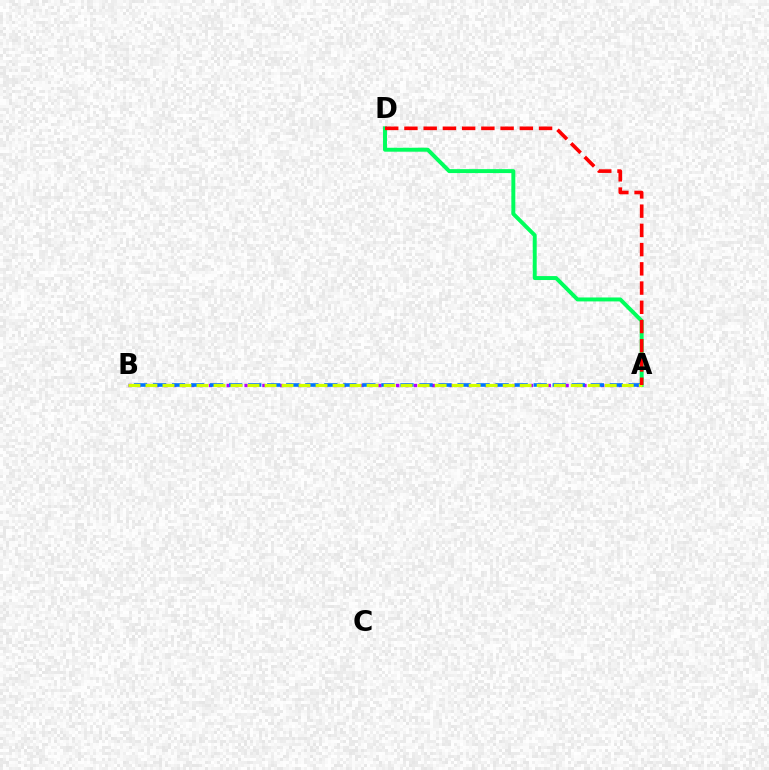{('A', 'D'): [{'color': '#00ff5c', 'line_style': 'solid', 'thickness': 2.85}, {'color': '#ff0000', 'line_style': 'dashed', 'thickness': 2.61}], ('A', 'B'): [{'color': '#b900ff', 'line_style': 'dotted', 'thickness': 2.42}, {'color': '#0074ff', 'line_style': 'dashed', 'thickness': 2.59}, {'color': '#d1ff00', 'line_style': 'dashed', 'thickness': 2.31}]}